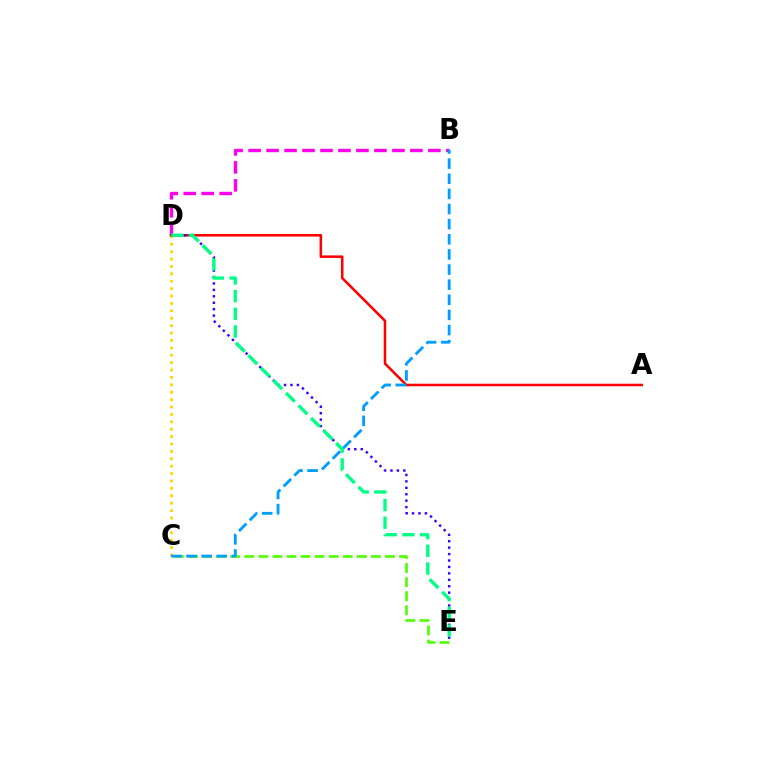{('C', 'E'): [{'color': '#4fff00', 'line_style': 'dashed', 'thickness': 1.91}], ('B', 'D'): [{'color': '#ff00ed', 'line_style': 'dashed', 'thickness': 2.44}], ('C', 'D'): [{'color': '#ffd500', 'line_style': 'dotted', 'thickness': 2.01}], ('A', 'D'): [{'color': '#ff0000', 'line_style': 'solid', 'thickness': 1.83}], ('D', 'E'): [{'color': '#3700ff', 'line_style': 'dotted', 'thickness': 1.75}, {'color': '#00ff86', 'line_style': 'dashed', 'thickness': 2.41}], ('B', 'C'): [{'color': '#009eff', 'line_style': 'dashed', 'thickness': 2.06}]}